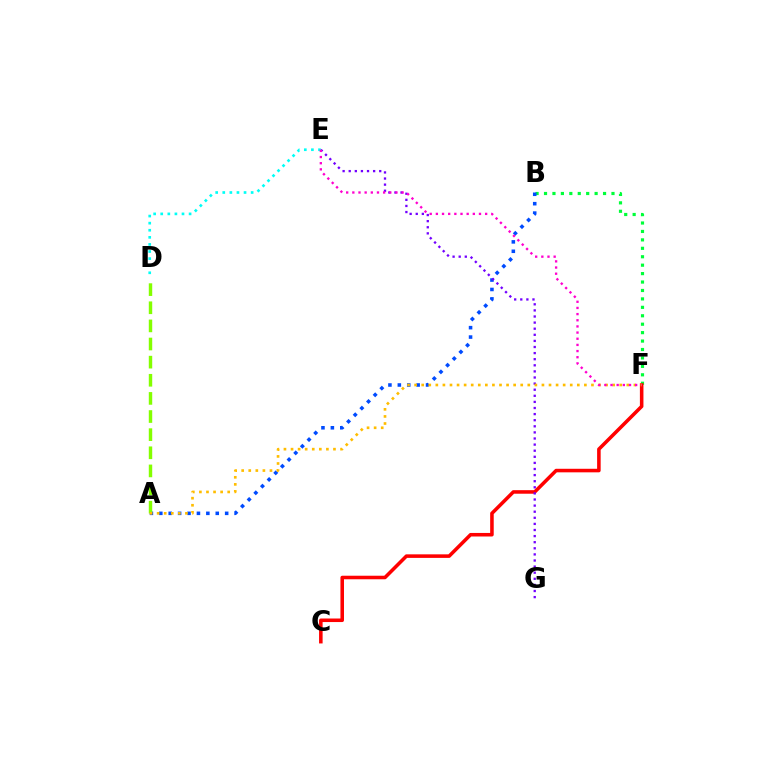{('B', 'F'): [{'color': '#00ff39', 'line_style': 'dotted', 'thickness': 2.29}], ('C', 'F'): [{'color': '#ff0000', 'line_style': 'solid', 'thickness': 2.56}], ('A', 'B'): [{'color': '#004bff', 'line_style': 'dotted', 'thickness': 2.56}], ('D', 'E'): [{'color': '#00fff6', 'line_style': 'dotted', 'thickness': 1.93}], ('A', 'D'): [{'color': '#84ff00', 'line_style': 'dashed', 'thickness': 2.46}], ('E', 'G'): [{'color': '#7200ff', 'line_style': 'dotted', 'thickness': 1.66}], ('A', 'F'): [{'color': '#ffbd00', 'line_style': 'dotted', 'thickness': 1.92}], ('E', 'F'): [{'color': '#ff00cf', 'line_style': 'dotted', 'thickness': 1.67}]}